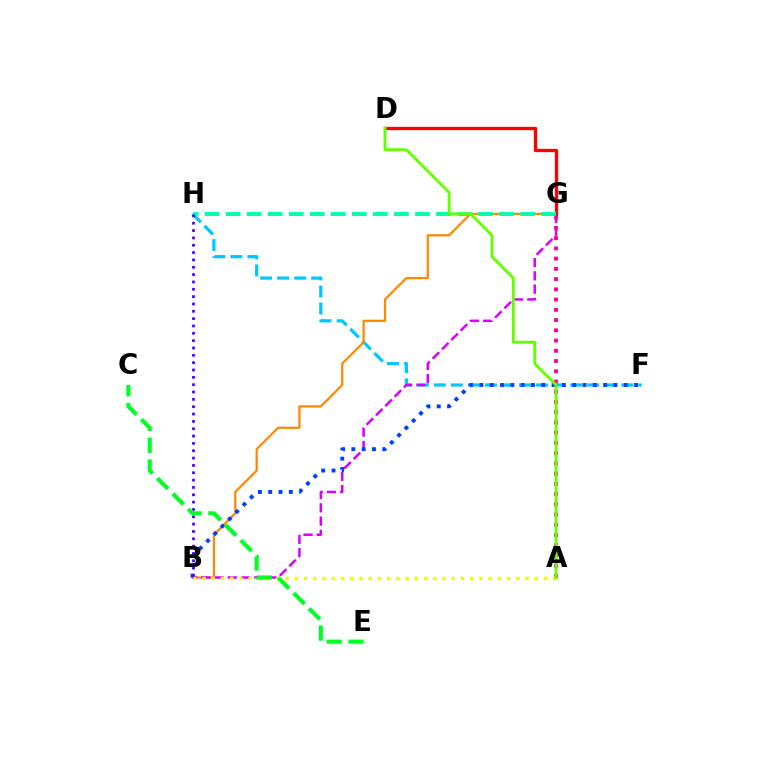{('F', 'H'): [{'color': '#00c7ff', 'line_style': 'dashed', 'thickness': 2.31}], ('B', 'G'): [{'color': '#ff8800', 'line_style': 'solid', 'thickness': 1.6}, {'color': '#d600ff', 'line_style': 'dashed', 'thickness': 1.8}], ('D', 'G'): [{'color': '#ff0000', 'line_style': 'solid', 'thickness': 2.39}], ('G', 'H'): [{'color': '#00ffaf', 'line_style': 'dashed', 'thickness': 2.86}], ('A', 'G'): [{'color': '#ff00a0', 'line_style': 'dotted', 'thickness': 2.78}], ('B', 'F'): [{'color': '#003fff', 'line_style': 'dotted', 'thickness': 2.8}], ('B', 'H'): [{'color': '#4f00ff', 'line_style': 'dotted', 'thickness': 1.99}], ('A', 'B'): [{'color': '#eeff00', 'line_style': 'dotted', 'thickness': 2.51}], ('C', 'E'): [{'color': '#00ff27', 'line_style': 'dashed', 'thickness': 2.97}], ('A', 'D'): [{'color': '#66ff00', 'line_style': 'solid', 'thickness': 2.08}]}